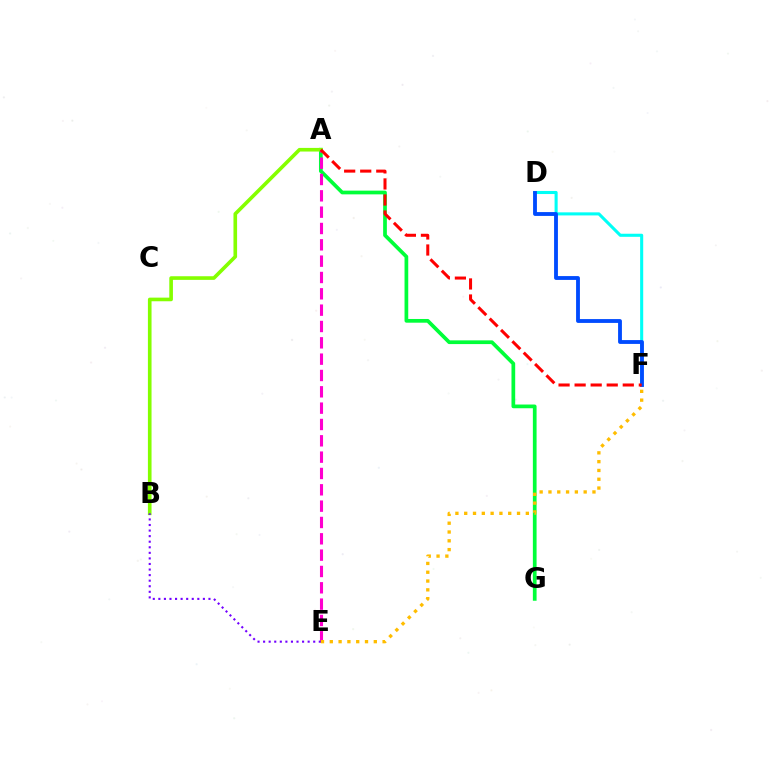{('D', 'F'): [{'color': '#00fff6', 'line_style': 'solid', 'thickness': 2.22}, {'color': '#004bff', 'line_style': 'solid', 'thickness': 2.76}], ('A', 'G'): [{'color': '#00ff39', 'line_style': 'solid', 'thickness': 2.68}], ('A', 'B'): [{'color': '#84ff00', 'line_style': 'solid', 'thickness': 2.62}], ('A', 'E'): [{'color': '#ff00cf', 'line_style': 'dashed', 'thickness': 2.22}], ('B', 'E'): [{'color': '#7200ff', 'line_style': 'dotted', 'thickness': 1.51}], ('A', 'F'): [{'color': '#ff0000', 'line_style': 'dashed', 'thickness': 2.18}], ('E', 'F'): [{'color': '#ffbd00', 'line_style': 'dotted', 'thickness': 2.39}]}